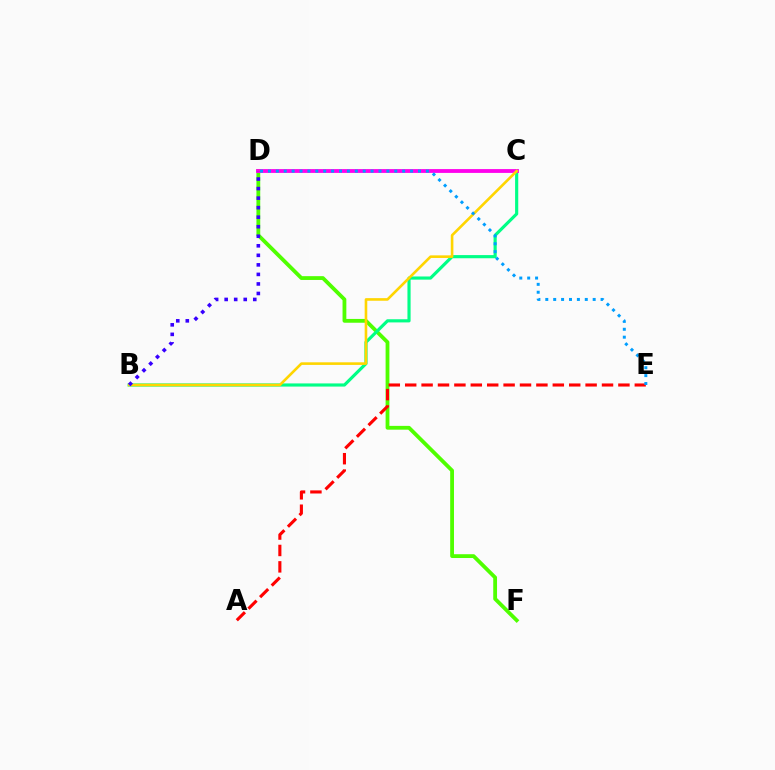{('D', 'F'): [{'color': '#4fff00', 'line_style': 'solid', 'thickness': 2.74}], ('B', 'C'): [{'color': '#00ff86', 'line_style': 'solid', 'thickness': 2.27}, {'color': '#ffd500', 'line_style': 'solid', 'thickness': 1.88}], ('C', 'D'): [{'color': '#ff00ed', 'line_style': 'solid', 'thickness': 2.75}], ('A', 'E'): [{'color': '#ff0000', 'line_style': 'dashed', 'thickness': 2.23}], ('B', 'D'): [{'color': '#3700ff', 'line_style': 'dotted', 'thickness': 2.59}], ('D', 'E'): [{'color': '#009eff', 'line_style': 'dotted', 'thickness': 2.15}]}